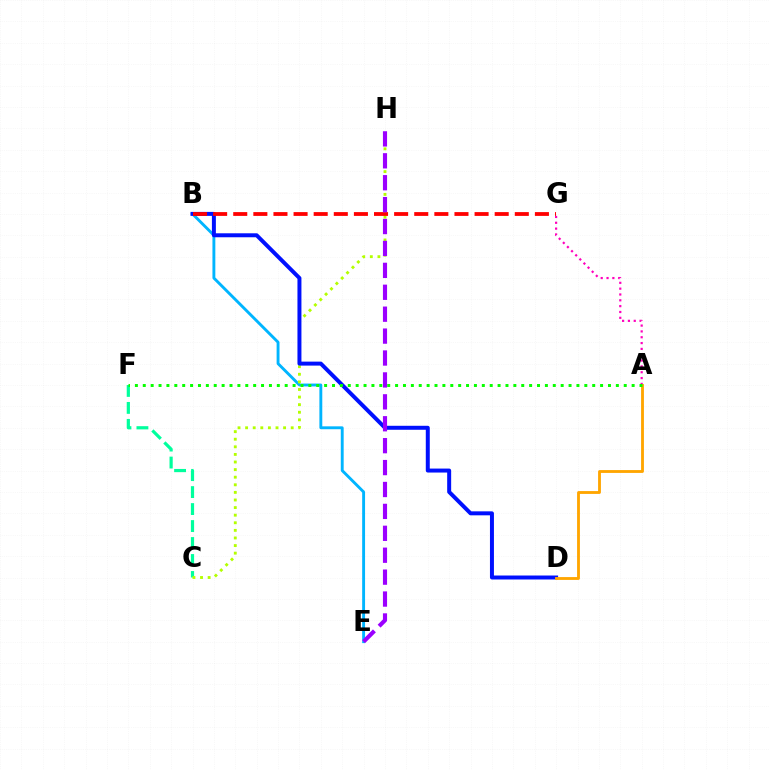{('C', 'F'): [{'color': '#00ff9d', 'line_style': 'dashed', 'thickness': 2.31}], ('B', 'E'): [{'color': '#00b5ff', 'line_style': 'solid', 'thickness': 2.08}], ('C', 'H'): [{'color': '#b3ff00', 'line_style': 'dotted', 'thickness': 2.06}], ('B', 'D'): [{'color': '#0010ff', 'line_style': 'solid', 'thickness': 2.86}], ('A', 'G'): [{'color': '#ff00bd', 'line_style': 'dotted', 'thickness': 1.58}], ('A', 'D'): [{'color': '#ffa500', 'line_style': 'solid', 'thickness': 2.05}], ('A', 'F'): [{'color': '#08ff00', 'line_style': 'dotted', 'thickness': 2.14}], ('B', 'G'): [{'color': '#ff0000', 'line_style': 'dashed', 'thickness': 2.73}], ('E', 'H'): [{'color': '#9b00ff', 'line_style': 'dashed', 'thickness': 2.98}]}